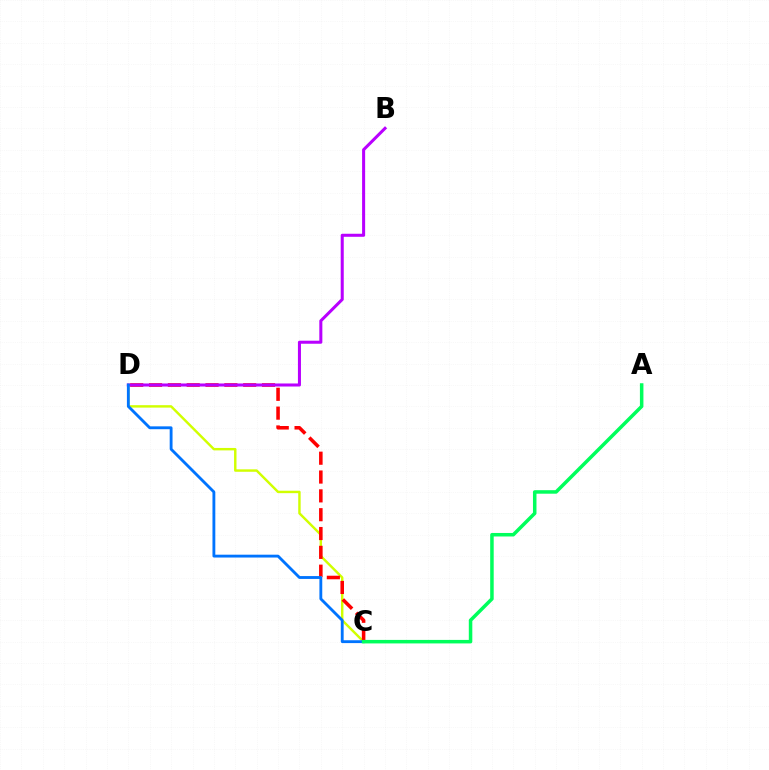{('C', 'D'): [{'color': '#d1ff00', 'line_style': 'solid', 'thickness': 1.75}, {'color': '#ff0000', 'line_style': 'dashed', 'thickness': 2.56}, {'color': '#0074ff', 'line_style': 'solid', 'thickness': 2.05}], ('B', 'D'): [{'color': '#b900ff', 'line_style': 'solid', 'thickness': 2.19}], ('A', 'C'): [{'color': '#00ff5c', 'line_style': 'solid', 'thickness': 2.53}]}